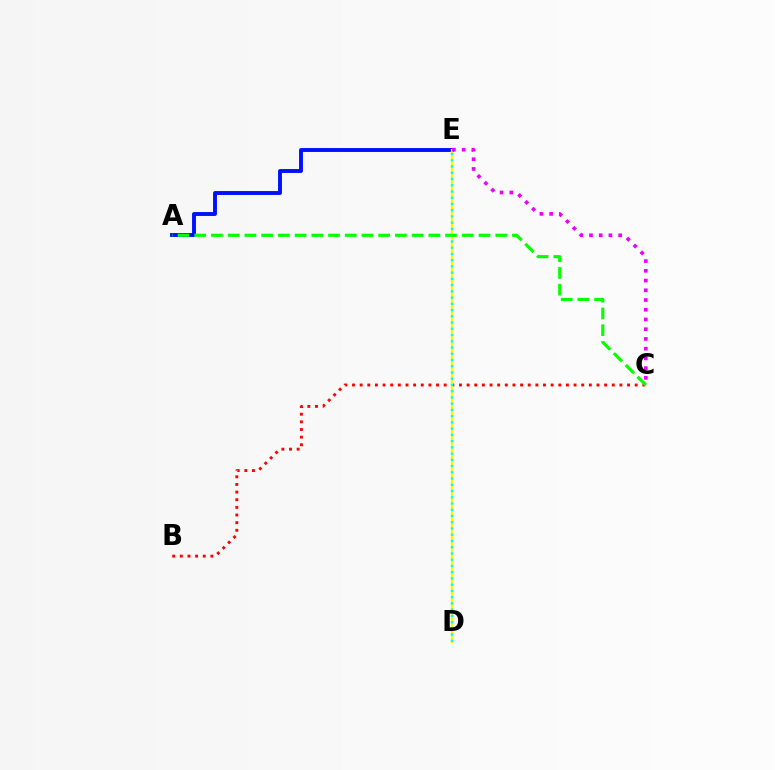{('B', 'C'): [{'color': '#ff0000', 'line_style': 'dotted', 'thickness': 2.08}], ('A', 'E'): [{'color': '#0010ff', 'line_style': 'solid', 'thickness': 2.8}], ('D', 'E'): [{'color': '#fcf500', 'line_style': 'solid', 'thickness': 1.66}, {'color': '#00fff6', 'line_style': 'dotted', 'thickness': 1.7}], ('A', 'C'): [{'color': '#08ff00', 'line_style': 'dashed', 'thickness': 2.27}], ('C', 'E'): [{'color': '#ee00ff', 'line_style': 'dotted', 'thickness': 2.64}]}